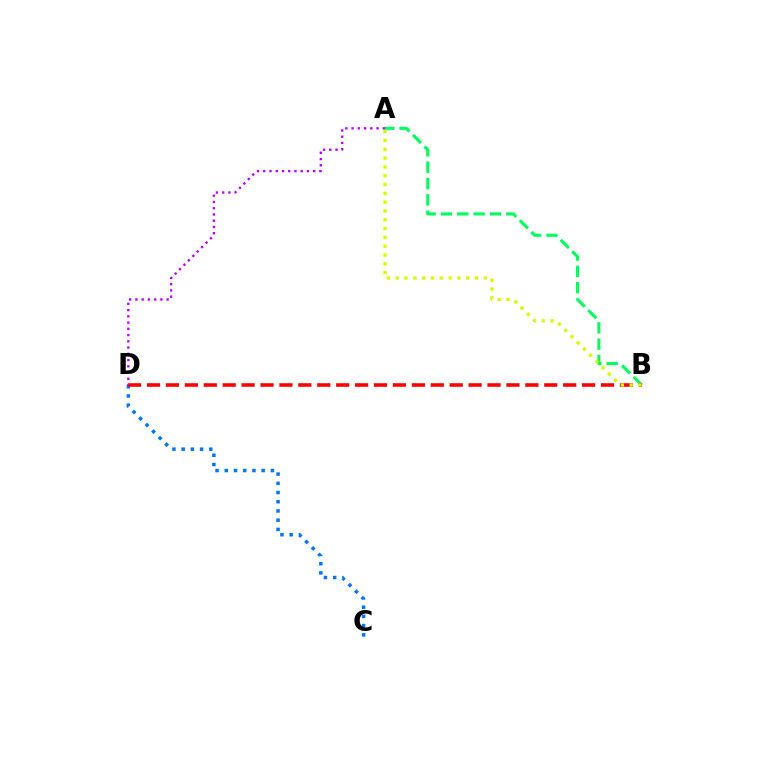{('C', 'D'): [{'color': '#0074ff', 'line_style': 'dotted', 'thickness': 2.5}], ('A', 'B'): [{'color': '#00ff5c', 'line_style': 'dashed', 'thickness': 2.22}, {'color': '#d1ff00', 'line_style': 'dotted', 'thickness': 2.39}], ('B', 'D'): [{'color': '#ff0000', 'line_style': 'dashed', 'thickness': 2.57}], ('A', 'D'): [{'color': '#b900ff', 'line_style': 'dotted', 'thickness': 1.7}]}